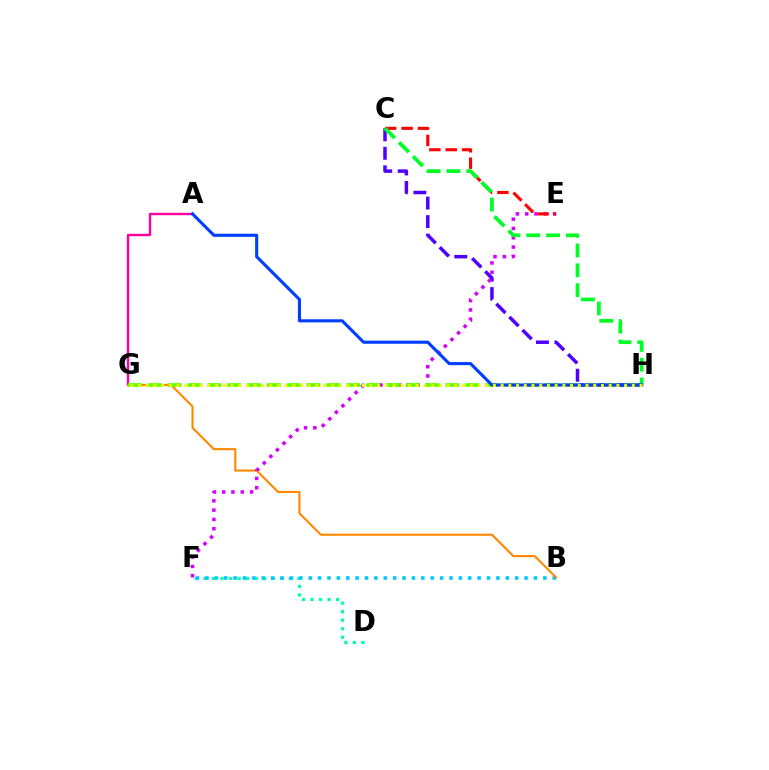{('A', 'G'): [{'color': '#ff00a0', 'line_style': 'solid', 'thickness': 1.73}], ('D', 'F'): [{'color': '#00ffaf', 'line_style': 'dotted', 'thickness': 2.32}], ('C', 'H'): [{'color': '#4f00ff', 'line_style': 'dashed', 'thickness': 2.52}, {'color': '#00ff27', 'line_style': 'dashed', 'thickness': 2.69}], ('B', 'F'): [{'color': '#00c7ff', 'line_style': 'dotted', 'thickness': 2.55}], ('B', 'G'): [{'color': '#ff8800', 'line_style': 'solid', 'thickness': 1.52}], ('E', 'F'): [{'color': '#d600ff', 'line_style': 'dotted', 'thickness': 2.53}], ('C', 'E'): [{'color': '#ff0000', 'line_style': 'dashed', 'thickness': 2.23}], ('G', 'H'): [{'color': '#66ff00', 'line_style': 'dashed', 'thickness': 2.7}, {'color': '#eeff00', 'line_style': 'dotted', 'thickness': 2.1}], ('A', 'H'): [{'color': '#003fff', 'line_style': 'solid', 'thickness': 2.23}]}